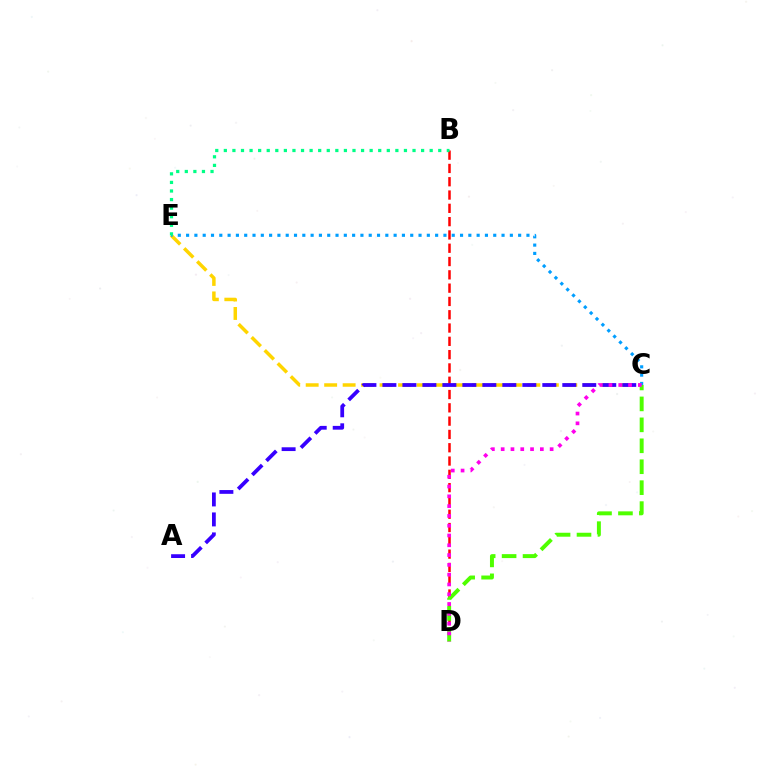{('C', 'E'): [{'color': '#ffd500', 'line_style': 'dashed', 'thickness': 2.51}, {'color': '#009eff', 'line_style': 'dotted', 'thickness': 2.26}], ('B', 'D'): [{'color': '#ff0000', 'line_style': 'dashed', 'thickness': 1.81}], ('C', 'D'): [{'color': '#4fff00', 'line_style': 'dashed', 'thickness': 2.84}, {'color': '#ff00ed', 'line_style': 'dotted', 'thickness': 2.66}], ('A', 'C'): [{'color': '#3700ff', 'line_style': 'dashed', 'thickness': 2.72}], ('B', 'E'): [{'color': '#00ff86', 'line_style': 'dotted', 'thickness': 2.33}]}